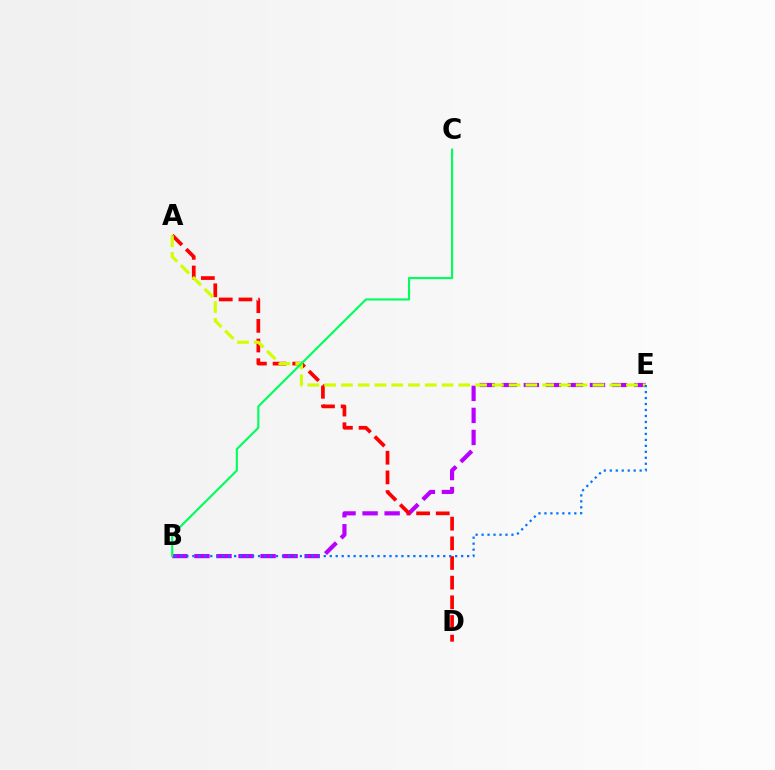{('B', 'E'): [{'color': '#b900ff', 'line_style': 'dashed', 'thickness': 2.99}, {'color': '#0074ff', 'line_style': 'dotted', 'thickness': 1.62}], ('A', 'D'): [{'color': '#ff0000', 'line_style': 'dashed', 'thickness': 2.67}], ('A', 'E'): [{'color': '#d1ff00', 'line_style': 'dashed', 'thickness': 2.28}], ('B', 'C'): [{'color': '#00ff5c', 'line_style': 'solid', 'thickness': 1.55}]}